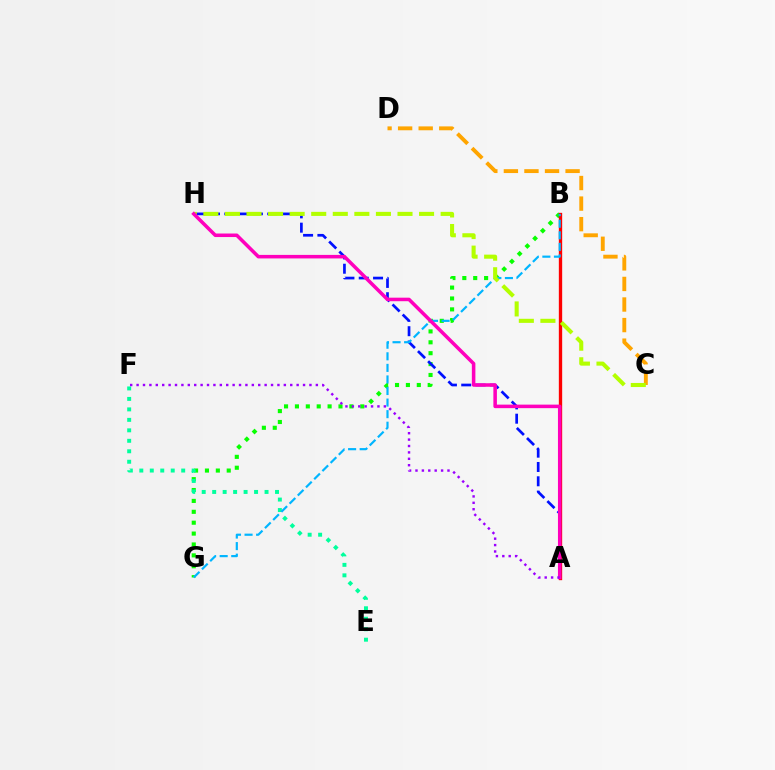{('C', 'D'): [{'color': '#ffa500', 'line_style': 'dashed', 'thickness': 2.79}], ('B', 'G'): [{'color': '#08ff00', 'line_style': 'dotted', 'thickness': 2.96}, {'color': '#00b5ff', 'line_style': 'dashed', 'thickness': 1.57}], ('A', 'B'): [{'color': '#ff0000', 'line_style': 'solid', 'thickness': 2.4}], ('E', 'F'): [{'color': '#00ff9d', 'line_style': 'dotted', 'thickness': 2.85}], ('A', 'H'): [{'color': '#0010ff', 'line_style': 'dashed', 'thickness': 1.94}, {'color': '#ff00bd', 'line_style': 'solid', 'thickness': 2.54}], ('C', 'H'): [{'color': '#b3ff00', 'line_style': 'dashed', 'thickness': 2.93}], ('A', 'F'): [{'color': '#9b00ff', 'line_style': 'dotted', 'thickness': 1.74}]}